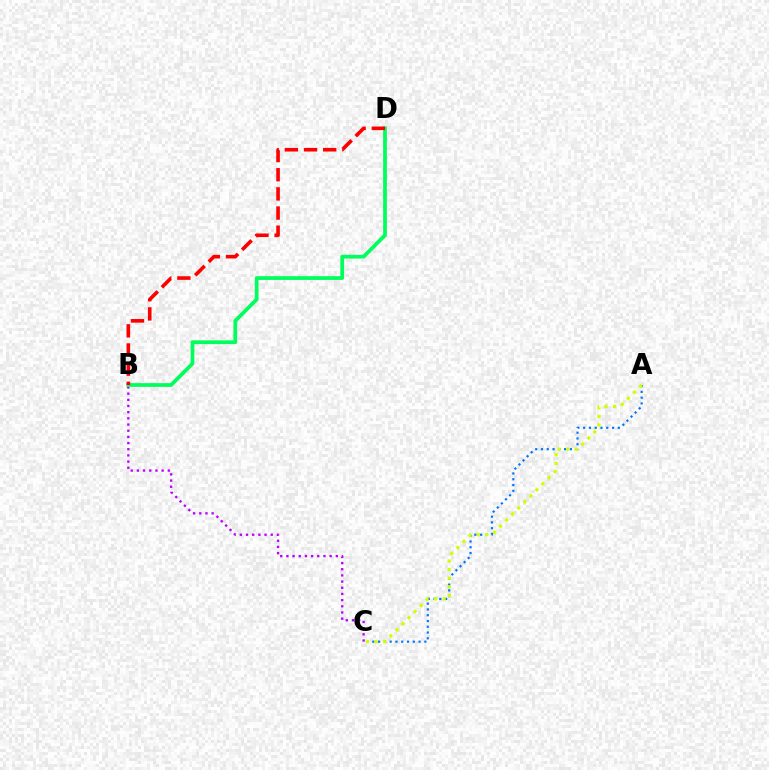{('A', 'C'): [{'color': '#0074ff', 'line_style': 'dotted', 'thickness': 1.57}, {'color': '#d1ff00', 'line_style': 'dotted', 'thickness': 2.33}], ('B', 'C'): [{'color': '#b900ff', 'line_style': 'dotted', 'thickness': 1.68}], ('B', 'D'): [{'color': '#00ff5c', 'line_style': 'solid', 'thickness': 2.69}, {'color': '#ff0000', 'line_style': 'dashed', 'thickness': 2.6}]}